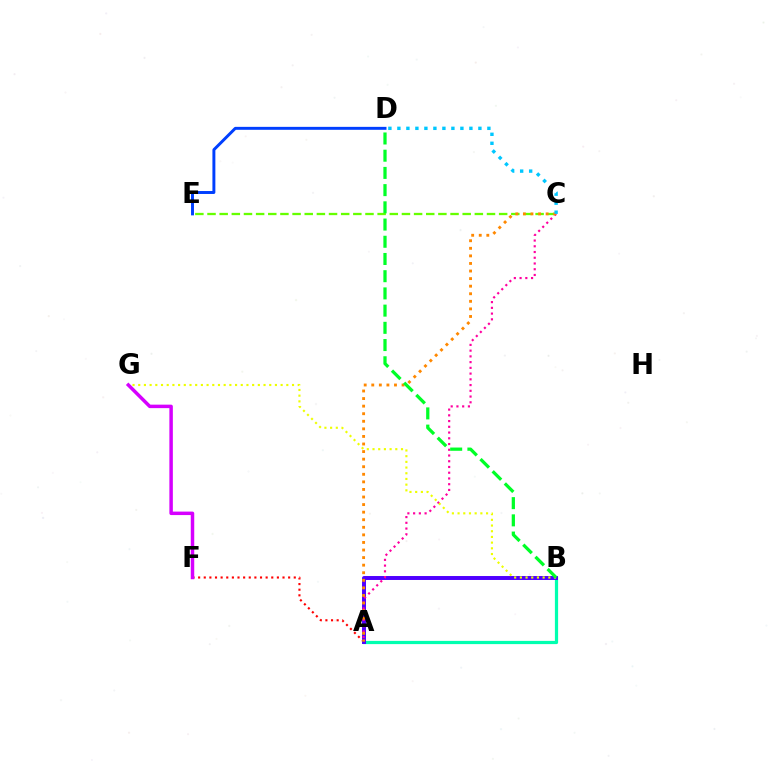{('A', 'B'): [{'color': '#00ffaf', 'line_style': 'solid', 'thickness': 2.32}, {'color': '#4f00ff', 'line_style': 'solid', 'thickness': 2.85}], ('A', 'F'): [{'color': '#ff0000', 'line_style': 'dotted', 'thickness': 1.53}], ('D', 'E'): [{'color': '#003fff', 'line_style': 'solid', 'thickness': 2.12}], ('C', 'E'): [{'color': '#66ff00', 'line_style': 'dashed', 'thickness': 1.65}], ('A', 'C'): [{'color': '#ff00a0', 'line_style': 'dotted', 'thickness': 1.56}, {'color': '#ff8800', 'line_style': 'dotted', 'thickness': 2.06}], ('B', 'G'): [{'color': '#eeff00', 'line_style': 'dotted', 'thickness': 1.55}], ('B', 'D'): [{'color': '#00ff27', 'line_style': 'dashed', 'thickness': 2.34}], ('F', 'G'): [{'color': '#d600ff', 'line_style': 'solid', 'thickness': 2.5}], ('C', 'D'): [{'color': '#00c7ff', 'line_style': 'dotted', 'thickness': 2.45}]}